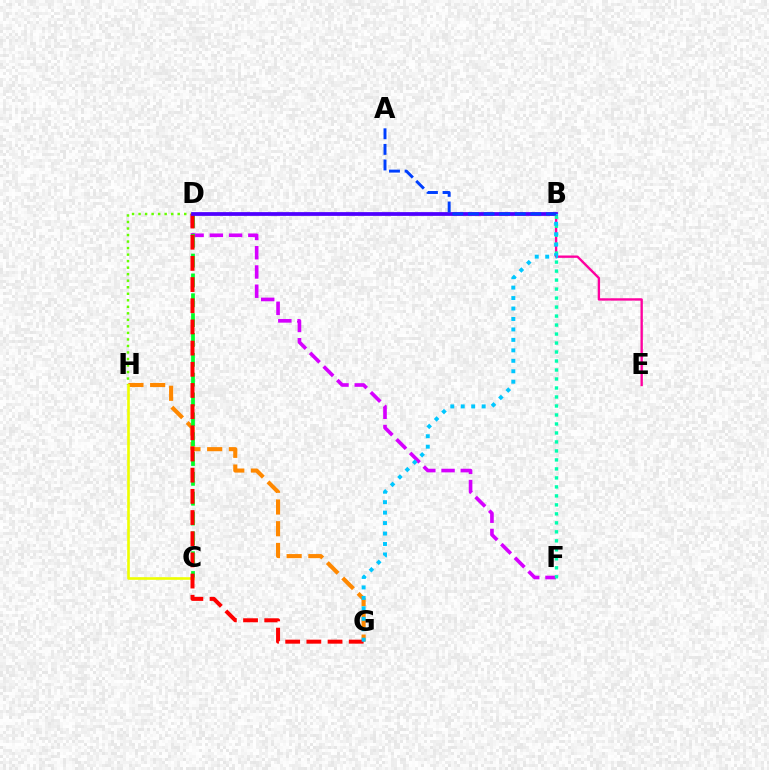{('D', 'H'): [{'color': '#66ff00', 'line_style': 'dotted', 'thickness': 1.77}], ('D', 'F'): [{'color': '#d600ff', 'line_style': 'dashed', 'thickness': 2.62}], ('G', 'H'): [{'color': '#ff8800', 'line_style': 'dashed', 'thickness': 2.95}], ('B', 'E'): [{'color': '#ff00a0', 'line_style': 'solid', 'thickness': 1.7}], ('C', 'D'): [{'color': '#00ff27', 'line_style': 'dashed', 'thickness': 2.7}], ('C', 'H'): [{'color': '#eeff00', 'line_style': 'solid', 'thickness': 1.89}], ('D', 'G'): [{'color': '#ff0000', 'line_style': 'dashed', 'thickness': 2.88}], ('B', 'D'): [{'color': '#4f00ff', 'line_style': 'solid', 'thickness': 2.7}], ('B', 'F'): [{'color': '#00ffaf', 'line_style': 'dotted', 'thickness': 2.44}], ('B', 'G'): [{'color': '#00c7ff', 'line_style': 'dotted', 'thickness': 2.84}], ('A', 'B'): [{'color': '#003fff', 'line_style': 'dashed', 'thickness': 2.12}]}